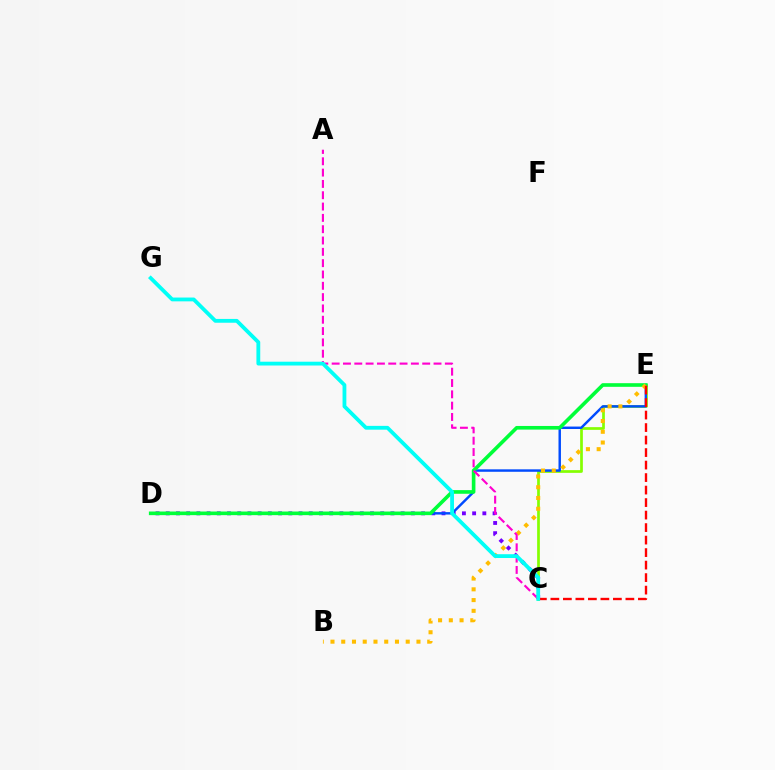{('C', 'D'): [{'color': '#7200ff', 'line_style': 'dotted', 'thickness': 2.77}], ('C', 'E'): [{'color': '#84ff00', 'line_style': 'solid', 'thickness': 1.95}, {'color': '#ff0000', 'line_style': 'dashed', 'thickness': 1.7}], ('D', 'E'): [{'color': '#004bff', 'line_style': 'solid', 'thickness': 1.76}, {'color': '#00ff39', 'line_style': 'solid', 'thickness': 2.61}], ('B', 'E'): [{'color': '#ffbd00', 'line_style': 'dotted', 'thickness': 2.92}], ('A', 'C'): [{'color': '#ff00cf', 'line_style': 'dashed', 'thickness': 1.54}], ('C', 'G'): [{'color': '#00fff6', 'line_style': 'solid', 'thickness': 2.74}]}